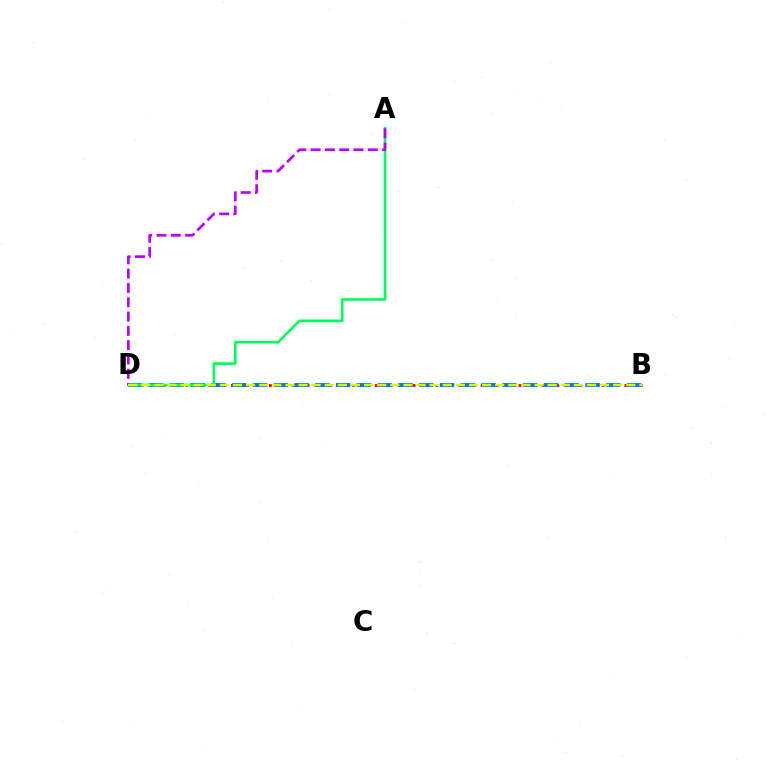{('B', 'D'): [{'color': '#ff0000', 'line_style': 'dotted', 'thickness': 2.06}, {'color': '#0074ff', 'line_style': 'dashed', 'thickness': 2.82}, {'color': '#d1ff00', 'line_style': 'dashed', 'thickness': 1.78}], ('A', 'D'): [{'color': '#00ff5c', 'line_style': 'solid', 'thickness': 1.91}, {'color': '#b900ff', 'line_style': 'dashed', 'thickness': 1.94}]}